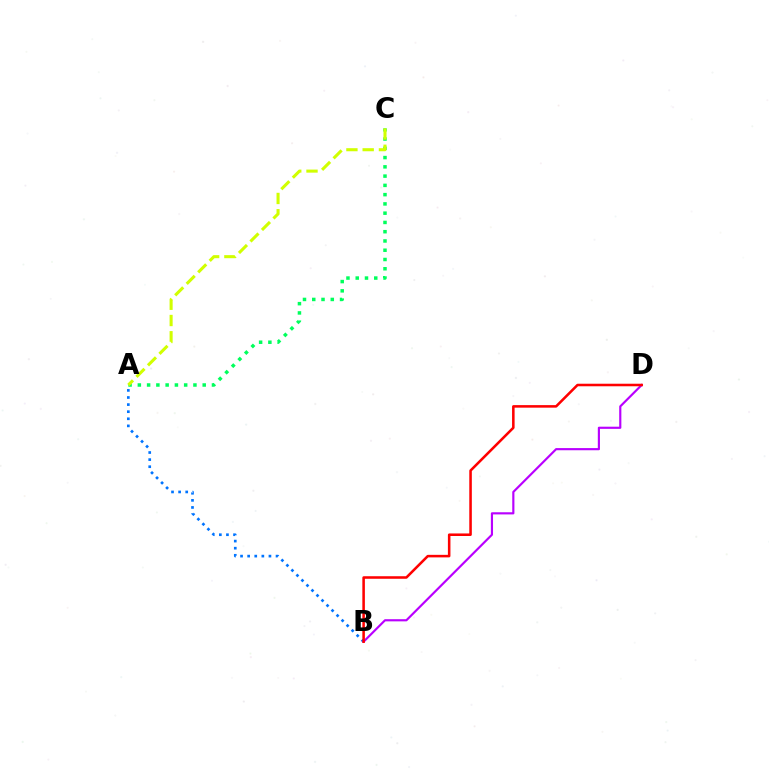{('A', 'B'): [{'color': '#0074ff', 'line_style': 'dotted', 'thickness': 1.93}], ('A', 'C'): [{'color': '#00ff5c', 'line_style': 'dotted', 'thickness': 2.52}, {'color': '#d1ff00', 'line_style': 'dashed', 'thickness': 2.21}], ('B', 'D'): [{'color': '#b900ff', 'line_style': 'solid', 'thickness': 1.56}, {'color': '#ff0000', 'line_style': 'solid', 'thickness': 1.83}]}